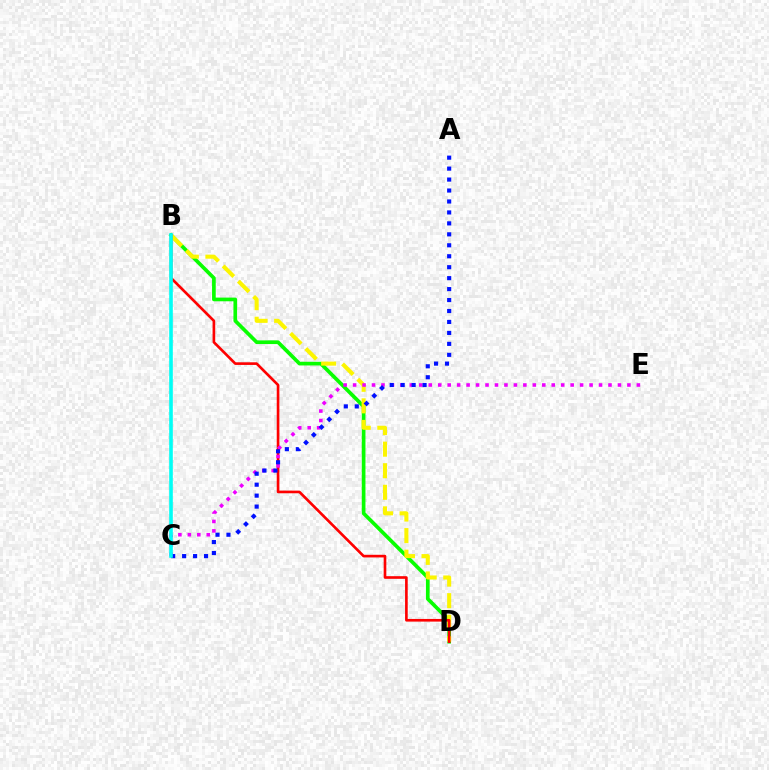{('B', 'D'): [{'color': '#08ff00', 'line_style': 'solid', 'thickness': 2.65}, {'color': '#fcf500', 'line_style': 'dashed', 'thickness': 2.93}, {'color': '#ff0000', 'line_style': 'solid', 'thickness': 1.9}], ('C', 'E'): [{'color': '#ee00ff', 'line_style': 'dotted', 'thickness': 2.57}], ('A', 'C'): [{'color': '#0010ff', 'line_style': 'dotted', 'thickness': 2.98}], ('B', 'C'): [{'color': '#00fff6', 'line_style': 'solid', 'thickness': 2.61}]}